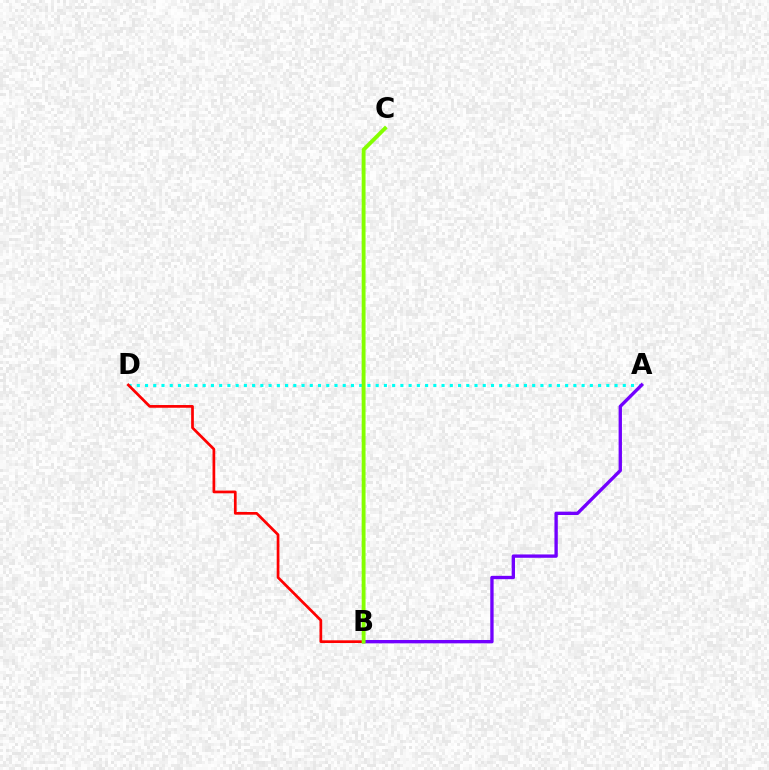{('A', 'D'): [{'color': '#00fff6', 'line_style': 'dotted', 'thickness': 2.24}], ('B', 'D'): [{'color': '#ff0000', 'line_style': 'solid', 'thickness': 1.95}], ('A', 'B'): [{'color': '#7200ff', 'line_style': 'solid', 'thickness': 2.41}], ('B', 'C'): [{'color': '#84ff00', 'line_style': 'solid', 'thickness': 2.78}]}